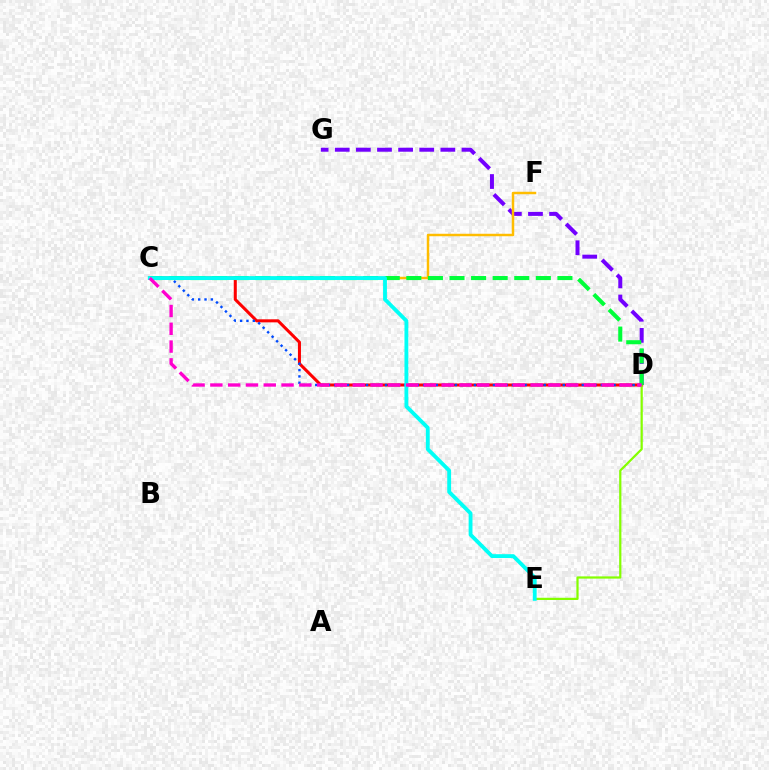{('D', 'G'): [{'color': '#7200ff', 'line_style': 'dashed', 'thickness': 2.87}], ('C', 'D'): [{'color': '#ff0000', 'line_style': 'solid', 'thickness': 2.19}, {'color': '#00ff39', 'line_style': 'dashed', 'thickness': 2.93}, {'color': '#004bff', 'line_style': 'dotted', 'thickness': 1.72}, {'color': '#ff00cf', 'line_style': 'dashed', 'thickness': 2.42}], ('D', 'E'): [{'color': '#84ff00', 'line_style': 'solid', 'thickness': 1.6}], ('C', 'F'): [{'color': '#ffbd00', 'line_style': 'solid', 'thickness': 1.78}], ('C', 'E'): [{'color': '#00fff6', 'line_style': 'solid', 'thickness': 2.77}]}